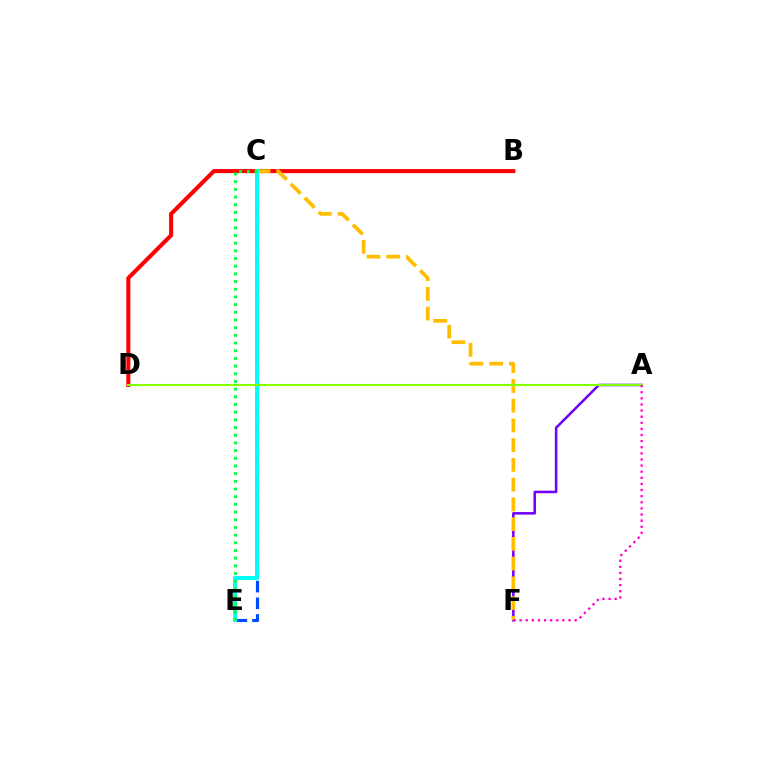{('A', 'F'): [{'color': '#7200ff', 'line_style': 'solid', 'thickness': 1.84}, {'color': '#ff00cf', 'line_style': 'dotted', 'thickness': 1.66}], ('C', 'E'): [{'color': '#004bff', 'line_style': 'dashed', 'thickness': 2.27}, {'color': '#00fff6', 'line_style': 'solid', 'thickness': 2.88}, {'color': '#00ff39', 'line_style': 'dotted', 'thickness': 2.09}], ('B', 'D'): [{'color': '#ff0000', 'line_style': 'solid', 'thickness': 2.92}], ('C', 'F'): [{'color': '#ffbd00', 'line_style': 'dashed', 'thickness': 2.68}], ('A', 'D'): [{'color': '#84ff00', 'line_style': 'solid', 'thickness': 1.53}]}